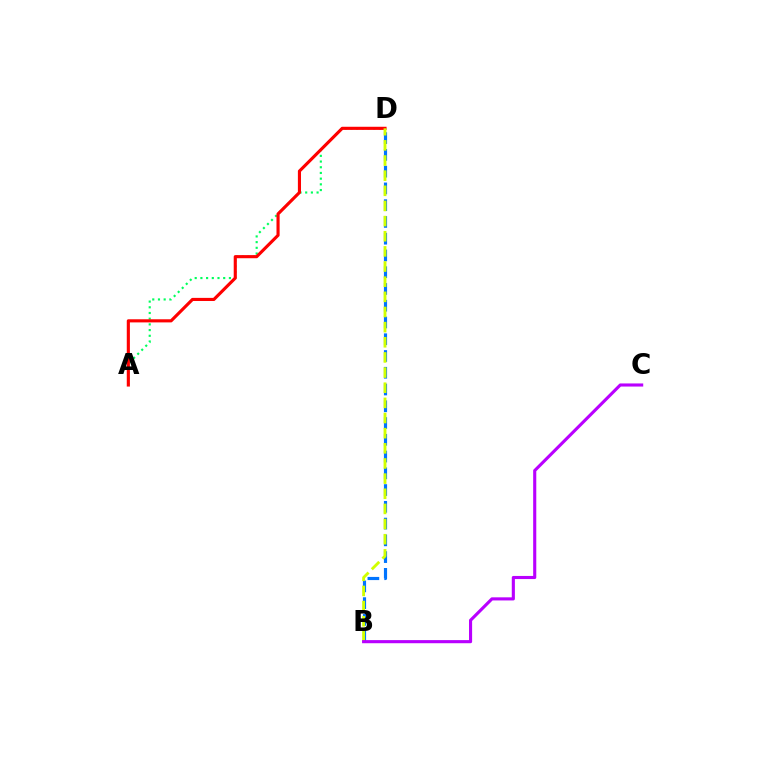{('A', 'D'): [{'color': '#00ff5c', 'line_style': 'dotted', 'thickness': 1.55}, {'color': '#ff0000', 'line_style': 'solid', 'thickness': 2.25}], ('B', 'D'): [{'color': '#0074ff', 'line_style': 'dashed', 'thickness': 2.28}, {'color': '#d1ff00', 'line_style': 'dashed', 'thickness': 2.06}], ('B', 'C'): [{'color': '#b900ff', 'line_style': 'solid', 'thickness': 2.24}]}